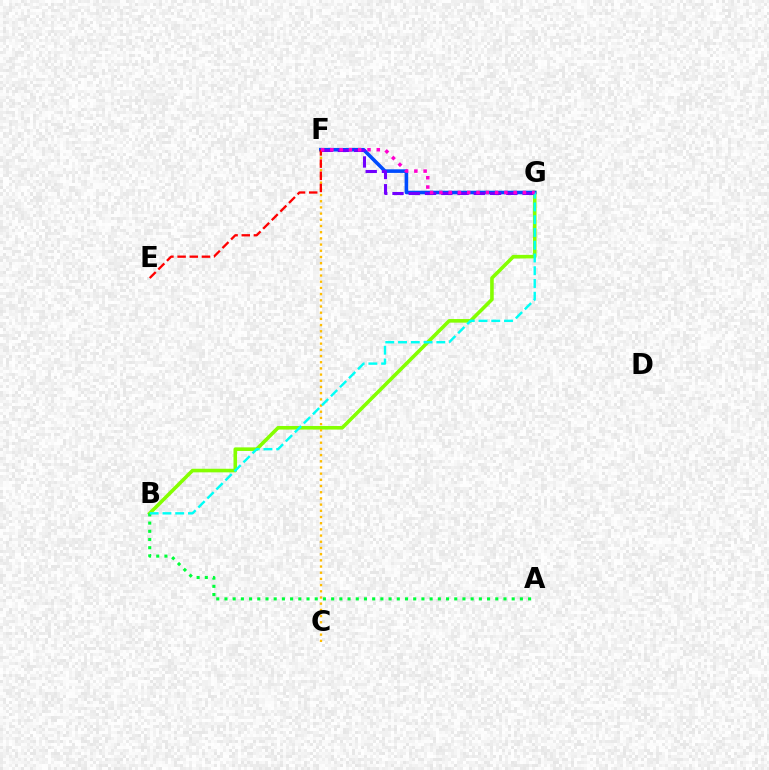{('B', 'G'): [{'color': '#84ff00', 'line_style': 'solid', 'thickness': 2.58}, {'color': '#00fff6', 'line_style': 'dashed', 'thickness': 1.73}], ('F', 'G'): [{'color': '#004bff', 'line_style': 'solid', 'thickness': 2.58}, {'color': '#7200ff', 'line_style': 'dashed', 'thickness': 2.21}, {'color': '#ff00cf', 'line_style': 'dotted', 'thickness': 2.52}], ('C', 'F'): [{'color': '#ffbd00', 'line_style': 'dotted', 'thickness': 1.68}], ('A', 'B'): [{'color': '#00ff39', 'line_style': 'dotted', 'thickness': 2.23}], ('E', 'F'): [{'color': '#ff0000', 'line_style': 'dashed', 'thickness': 1.65}]}